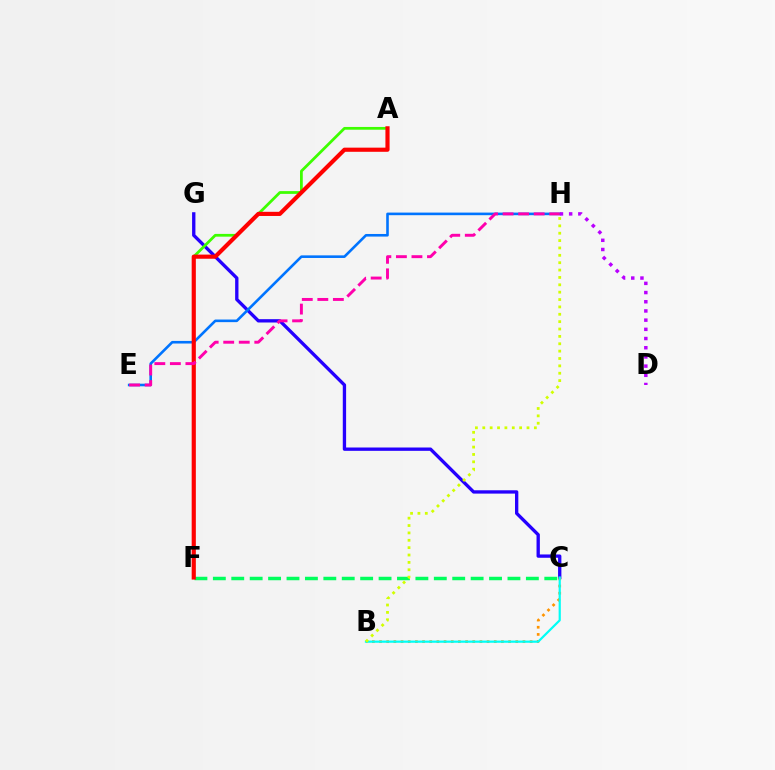{('C', 'G'): [{'color': '#2500ff', 'line_style': 'solid', 'thickness': 2.4}], ('B', 'C'): [{'color': '#ff9400', 'line_style': 'dotted', 'thickness': 1.95}, {'color': '#00fff6', 'line_style': 'solid', 'thickness': 1.59}], ('E', 'H'): [{'color': '#0074ff', 'line_style': 'solid', 'thickness': 1.87}, {'color': '#ff00ac', 'line_style': 'dashed', 'thickness': 2.11}], ('C', 'F'): [{'color': '#00ff5c', 'line_style': 'dashed', 'thickness': 2.5}], ('D', 'H'): [{'color': '#b900ff', 'line_style': 'dotted', 'thickness': 2.5}], ('A', 'F'): [{'color': '#3dff00', 'line_style': 'solid', 'thickness': 1.99}, {'color': '#ff0000', 'line_style': 'solid', 'thickness': 2.99}], ('B', 'H'): [{'color': '#d1ff00', 'line_style': 'dotted', 'thickness': 2.0}]}